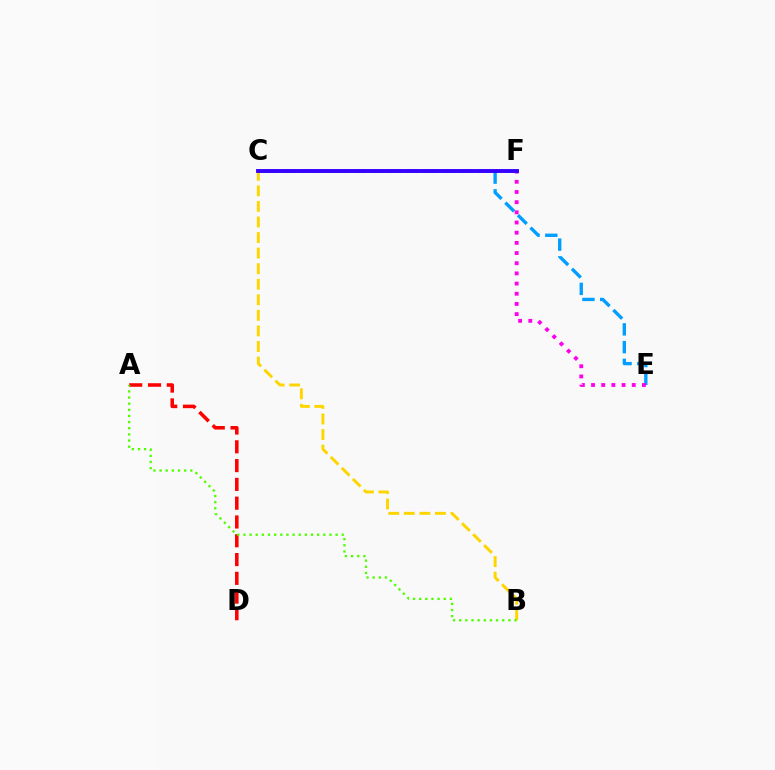{('B', 'C'): [{'color': '#ffd500', 'line_style': 'dashed', 'thickness': 2.11}], ('A', 'D'): [{'color': '#ff0000', 'line_style': 'dashed', 'thickness': 2.55}], ('C', 'E'): [{'color': '#009eff', 'line_style': 'dashed', 'thickness': 2.41}], ('E', 'F'): [{'color': '#ff00ed', 'line_style': 'dotted', 'thickness': 2.76}], ('A', 'B'): [{'color': '#4fff00', 'line_style': 'dotted', 'thickness': 1.67}], ('C', 'F'): [{'color': '#00ff86', 'line_style': 'dashed', 'thickness': 1.86}, {'color': '#3700ff', 'line_style': 'solid', 'thickness': 2.8}]}